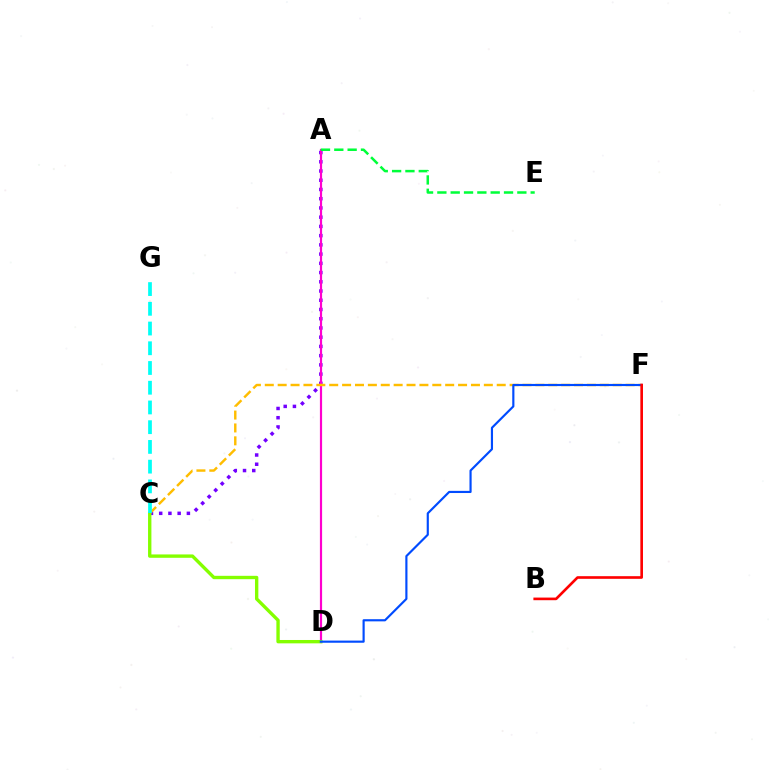{('A', 'C'): [{'color': '#7200ff', 'line_style': 'dotted', 'thickness': 2.51}], ('A', 'D'): [{'color': '#ff00cf', 'line_style': 'solid', 'thickness': 1.58}], ('C', 'F'): [{'color': '#ffbd00', 'line_style': 'dashed', 'thickness': 1.75}], ('C', 'D'): [{'color': '#84ff00', 'line_style': 'solid', 'thickness': 2.42}], ('C', 'G'): [{'color': '#00fff6', 'line_style': 'dashed', 'thickness': 2.68}], ('D', 'F'): [{'color': '#004bff', 'line_style': 'solid', 'thickness': 1.55}], ('A', 'E'): [{'color': '#00ff39', 'line_style': 'dashed', 'thickness': 1.81}], ('B', 'F'): [{'color': '#ff0000', 'line_style': 'solid', 'thickness': 1.9}]}